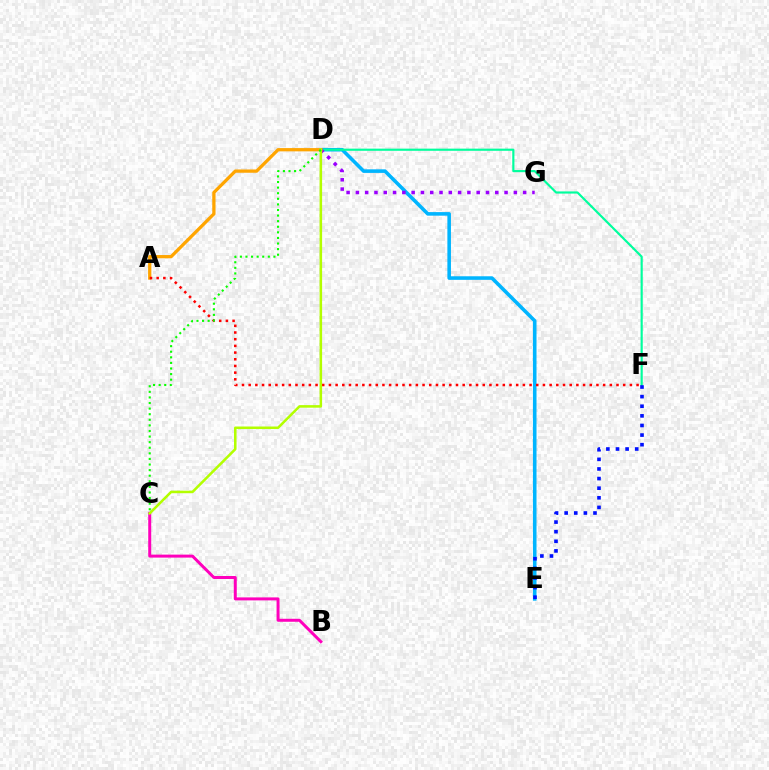{('D', 'E'): [{'color': '#00b5ff', 'line_style': 'solid', 'thickness': 2.58}], ('D', 'F'): [{'color': '#00ff9d', 'line_style': 'solid', 'thickness': 1.56}], ('D', 'G'): [{'color': '#9b00ff', 'line_style': 'dotted', 'thickness': 2.52}], ('A', 'D'): [{'color': '#ffa500', 'line_style': 'solid', 'thickness': 2.35}], ('E', 'F'): [{'color': '#0010ff', 'line_style': 'dotted', 'thickness': 2.61}], ('A', 'F'): [{'color': '#ff0000', 'line_style': 'dotted', 'thickness': 1.82}], ('B', 'C'): [{'color': '#ff00bd', 'line_style': 'solid', 'thickness': 2.15}], ('C', 'D'): [{'color': '#b3ff00', 'line_style': 'solid', 'thickness': 1.83}, {'color': '#08ff00', 'line_style': 'dotted', 'thickness': 1.52}]}